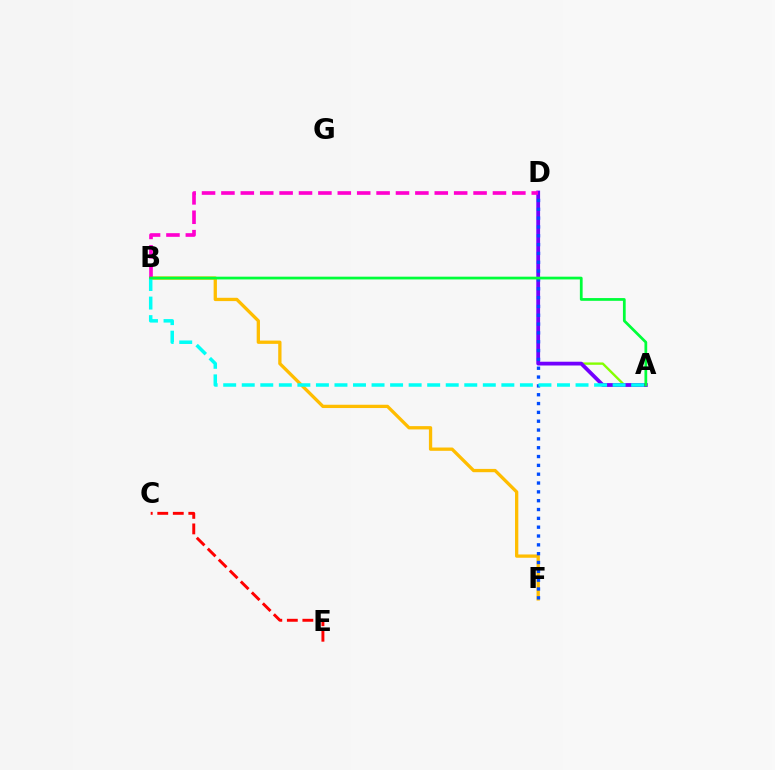{('B', 'F'): [{'color': '#ffbd00', 'line_style': 'solid', 'thickness': 2.37}], ('A', 'D'): [{'color': '#84ff00', 'line_style': 'solid', 'thickness': 1.7}, {'color': '#7200ff', 'line_style': 'solid', 'thickness': 2.72}], ('B', 'D'): [{'color': '#ff00cf', 'line_style': 'dashed', 'thickness': 2.63}], ('D', 'F'): [{'color': '#004bff', 'line_style': 'dotted', 'thickness': 2.4}], ('A', 'B'): [{'color': '#00fff6', 'line_style': 'dashed', 'thickness': 2.52}, {'color': '#00ff39', 'line_style': 'solid', 'thickness': 1.98}], ('C', 'E'): [{'color': '#ff0000', 'line_style': 'dashed', 'thickness': 2.11}]}